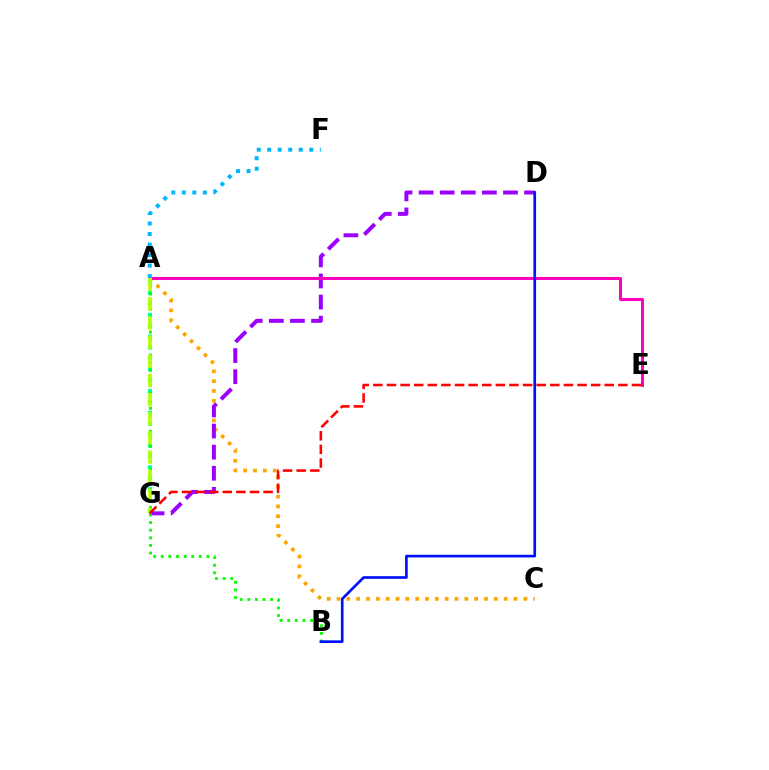{('A', 'C'): [{'color': '#ffa500', 'line_style': 'dotted', 'thickness': 2.67}], ('D', 'G'): [{'color': '#9b00ff', 'line_style': 'dashed', 'thickness': 2.86}], ('A', 'G'): [{'color': '#00ff9d', 'line_style': 'dotted', 'thickness': 2.96}, {'color': '#b3ff00', 'line_style': 'dashed', 'thickness': 2.6}], ('A', 'E'): [{'color': '#ff00bd', 'line_style': 'solid', 'thickness': 2.18}], ('A', 'B'): [{'color': '#08ff00', 'line_style': 'dotted', 'thickness': 2.07}], ('B', 'D'): [{'color': '#0010ff', 'line_style': 'solid', 'thickness': 1.93}], ('E', 'G'): [{'color': '#ff0000', 'line_style': 'dashed', 'thickness': 1.85}], ('A', 'F'): [{'color': '#00b5ff', 'line_style': 'dotted', 'thickness': 2.86}]}